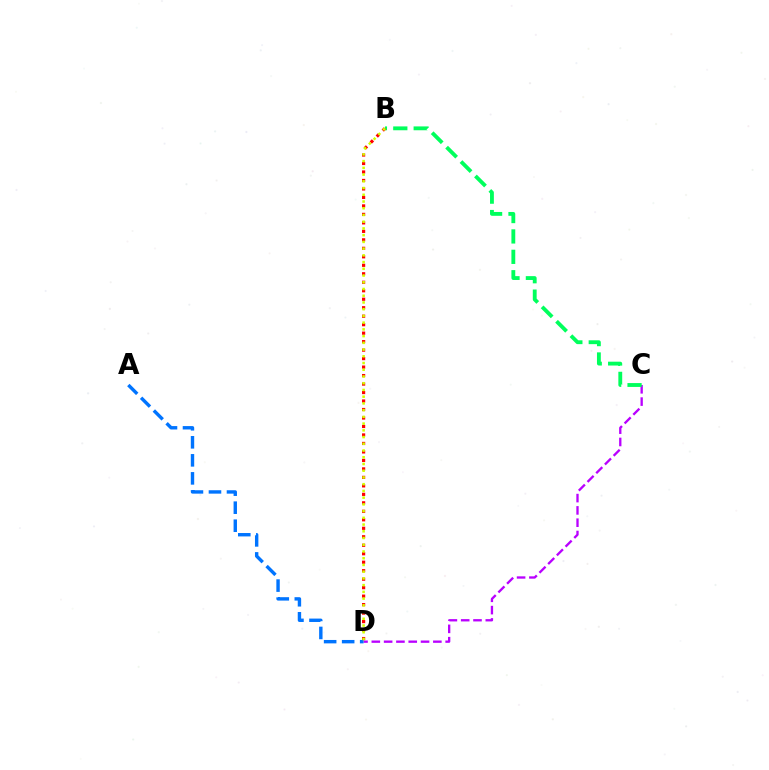{('C', 'D'): [{'color': '#b900ff', 'line_style': 'dashed', 'thickness': 1.67}], ('B', 'C'): [{'color': '#00ff5c', 'line_style': 'dashed', 'thickness': 2.77}], ('B', 'D'): [{'color': '#ff0000', 'line_style': 'dotted', 'thickness': 2.3}, {'color': '#d1ff00', 'line_style': 'dotted', 'thickness': 1.83}], ('A', 'D'): [{'color': '#0074ff', 'line_style': 'dashed', 'thickness': 2.45}]}